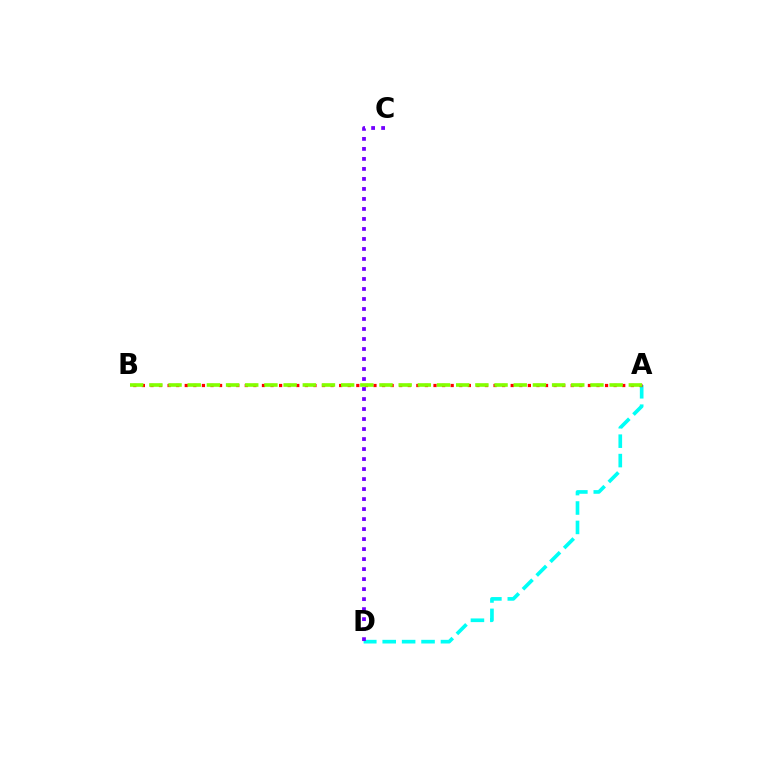{('A', 'D'): [{'color': '#00fff6', 'line_style': 'dashed', 'thickness': 2.64}], ('A', 'B'): [{'color': '#ff0000', 'line_style': 'dotted', 'thickness': 2.33}, {'color': '#84ff00', 'line_style': 'dashed', 'thickness': 2.61}], ('C', 'D'): [{'color': '#7200ff', 'line_style': 'dotted', 'thickness': 2.72}]}